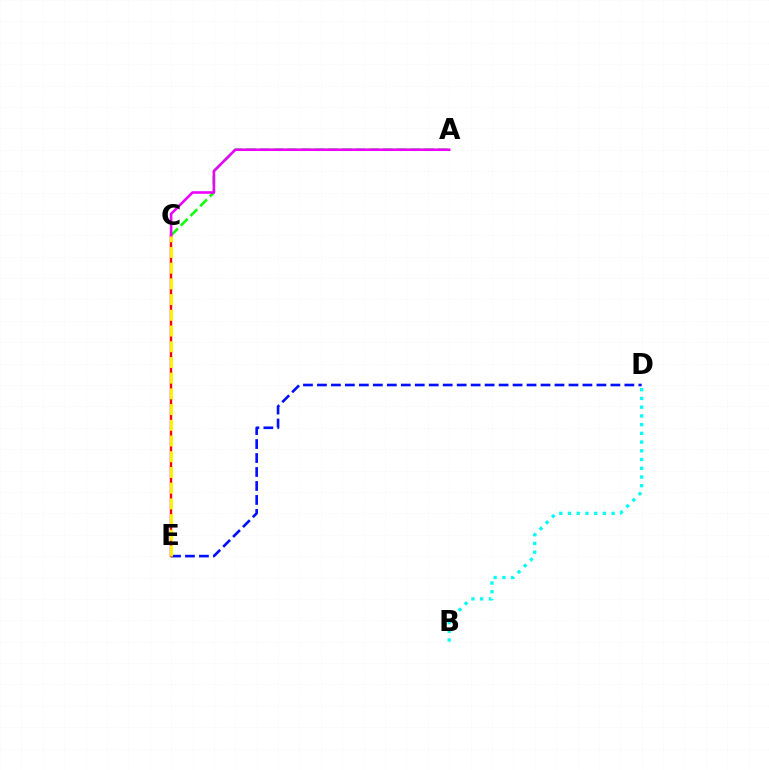{('A', 'C'): [{'color': '#08ff00', 'line_style': 'dashed', 'thickness': 1.86}, {'color': '#ee00ff', 'line_style': 'solid', 'thickness': 1.86}], ('D', 'E'): [{'color': '#0010ff', 'line_style': 'dashed', 'thickness': 1.9}], ('C', 'E'): [{'color': '#ff0000', 'line_style': 'solid', 'thickness': 1.75}, {'color': '#fcf500', 'line_style': 'dashed', 'thickness': 2.13}], ('B', 'D'): [{'color': '#00fff6', 'line_style': 'dotted', 'thickness': 2.37}]}